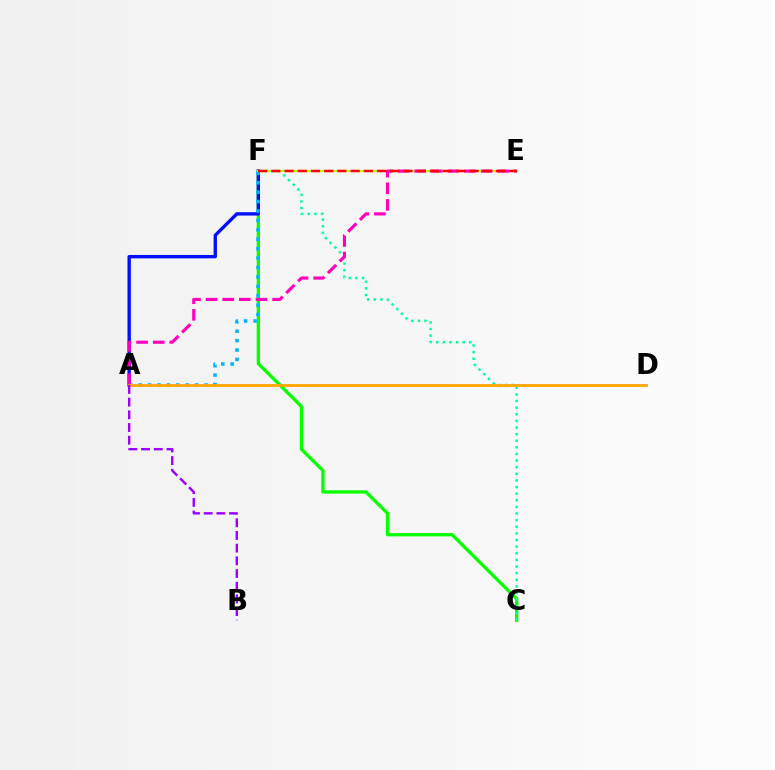{('C', 'F'): [{'color': '#08ff00', 'line_style': 'solid', 'thickness': 2.36}, {'color': '#00ff9d', 'line_style': 'dotted', 'thickness': 1.8}], ('A', 'F'): [{'color': '#0010ff', 'line_style': 'solid', 'thickness': 2.42}, {'color': '#00b5ff', 'line_style': 'dotted', 'thickness': 2.56}], ('E', 'F'): [{'color': '#b3ff00', 'line_style': 'solid', 'thickness': 1.54}, {'color': '#ff0000', 'line_style': 'dashed', 'thickness': 1.79}], ('A', 'E'): [{'color': '#ff00bd', 'line_style': 'dashed', 'thickness': 2.26}], ('A', 'D'): [{'color': '#ffa500', 'line_style': 'solid', 'thickness': 2.01}], ('A', 'B'): [{'color': '#9b00ff', 'line_style': 'dashed', 'thickness': 1.72}]}